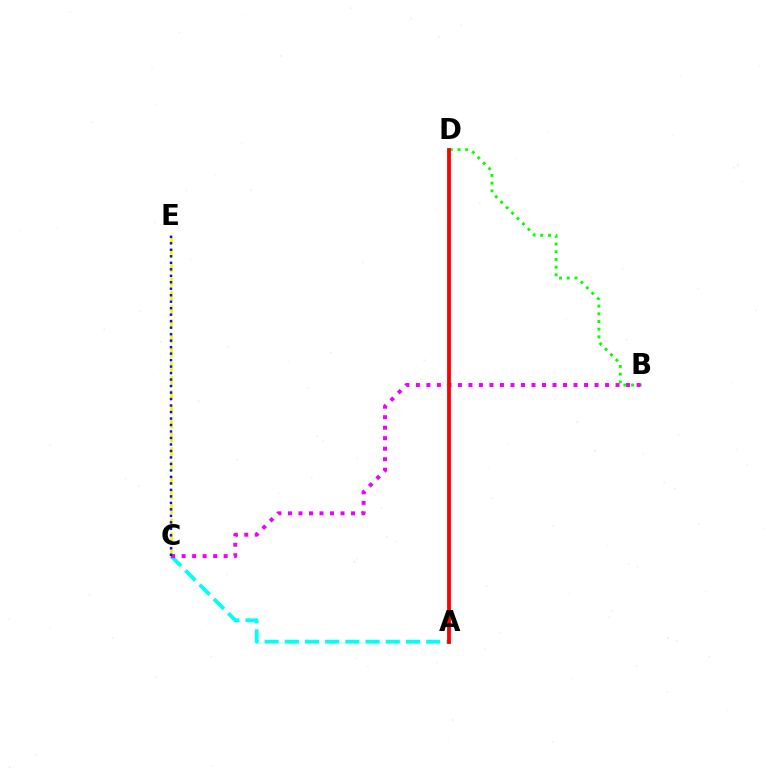{('B', 'D'): [{'color': '#08ff00', 'line_style': 'dotted', 'thickness': 2.09}], ('C', 'E'): [{'color': '#fcf500', 'line_style': 'dashed', 'thickness': 1.93}, {'color': '#0010ff', 'line_style': 'dotted', 'thickness': 1.76}], ('A', 'C'): [{'color': '#00fff6', 'line_style': 'dashed', 'thickness': 2.74}], ('B', 'C'): [{'color': '#ee00ff', 'line_style': 'dotted', 'thickness': 2.86}], ('A', 'D'): [{'color': '#ff0000', 'line_style': 'solid', 'thickness': 2.75}]}